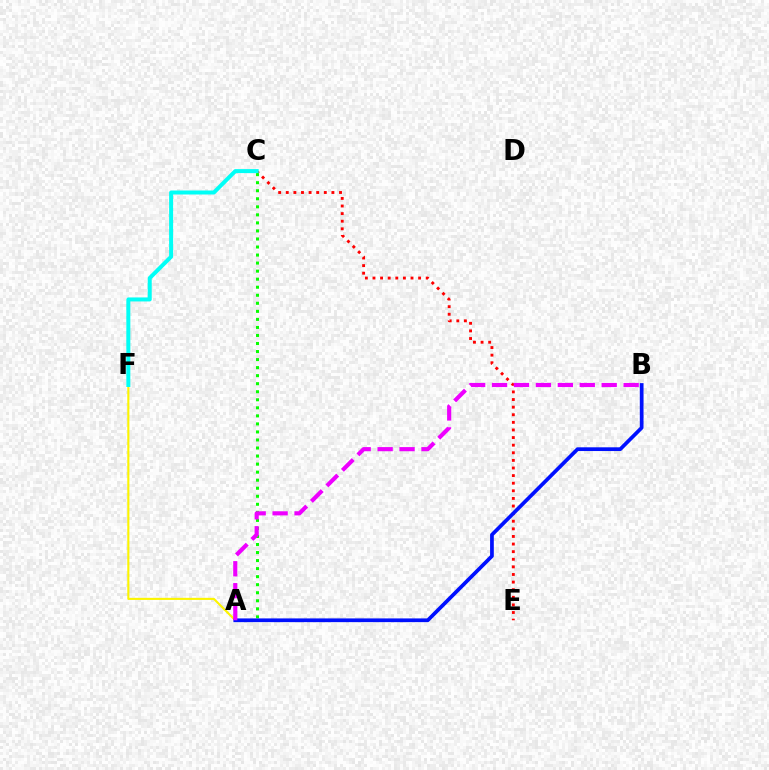{('A', 'F'): [{'color': '#fcf500', 'line_style': 'solid', 'thickness': 1.52}], ('C', 'E'): [{'color': '#ff0000', 'line_style': 'dotted', 'thickness': 2.07}], ('A', 'C'): [{'color': '#08ff00', 'line_style': 'dotted', 'thickness': 2.18}], ('A', 'B'): [{'color': '#0010ff', 'line_style': 'solid', 'thickness': 2.68}, {'color': '#ee00ff', 'line_style': 'dashed', 'thickness': 2.98}], ('C', 'F'): [{'color': '#00fff6', 'line_style': 'solid', 'thickness': 2.88}]}